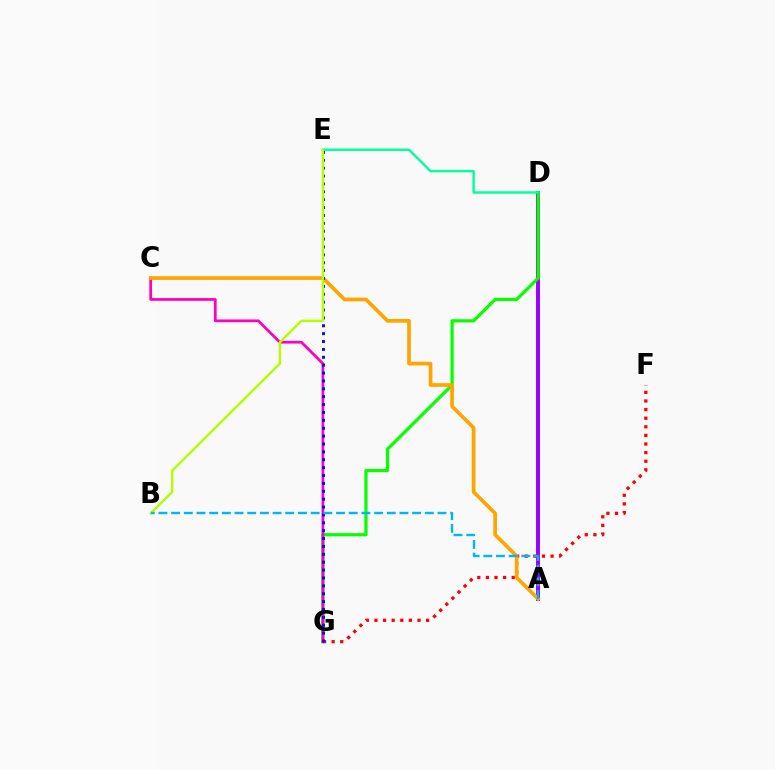{('F', 'G'): [{'color': '#ff0000', 'line_style': 'dotted', 'thickness': 2.34}], ('A', 'D'): [{'color': '#9b00ff', 'line_style': 'solid', 'thickness': 2.84}], ('D', 'G'): [{'color': '#08ff00', 'line_style': 'solid', 'thickness': 2.32}], ('C', 'G'): [{'color': '#ff00bd', 'line_style': 'solid', 'thickness': 1.98}], ('A', 'C'): [{'color': '#ffa500', 'line_style': 'solid', 'thickness': 2.66}], ('E', 'G'): [{'color': '#0010ff', 'line_style': 'dotted', 'thickness': 2.14}], ('D', 'E'): [{'color': '#00ff9d', 'line_style': 'solid', 'thickness': 1.74}], ('B', 'E'): [{'color': '#b3ff00', 'line_style': 'solid', 'thickness': 1.75}], ('A', 'B'): [{'color': '#00b5ff', 'line_style': 'dashed', 'thickness': 1.72}]}